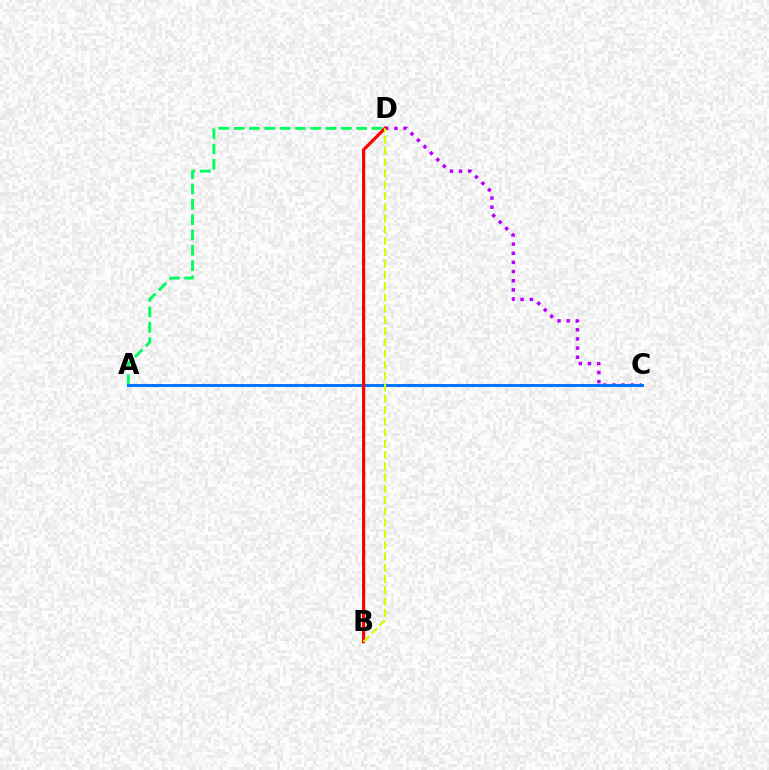{('A', 'D'): [{'color': '#00ff5c', 'line_style': 'dashed', 'thickness': 2.08}], ('C', 'D'): [{'color': '#b900ff', 'line_style': 'dotted', 'thickness': 2.49}], ('A', 'C'): [{'color': '#0074ff', 'line_style': 'solid', 'thickness': 2.13}], ('B', 'D'): [{'color': '#ff0000', 'line_style': 'solid', 'thickness': 2.29}, {'color': '#d1ff00', 'line_style': 'dashed', 'thickness': 1.53}]}